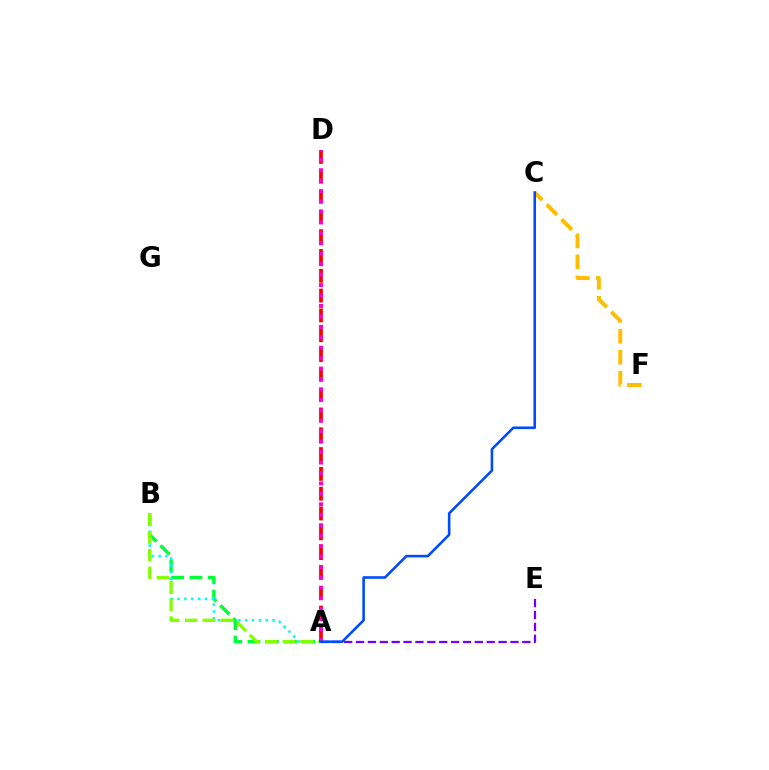{('A', 'B'): [{'color': '#00ff39', 'line_style': 'dashed', 'thickness': 2.48}, {'color': '#00fff6', 'line_style': 'dotted', 'thickness': 1.86}, {'color': '#84ff00', 'line_style': 'dashed', 'thickness': 2.41}], ('C', 'F'): [{'color': '#ffbd00', 'line_style': 'dashed', 'thickness': 2.84}], ('A', 'E'): [{'color': '#7200ff', 'line_style': 'dashed', 'thickness': 1.61}], ('A', 'D'): [{'color': '#ff0000', 'line_style': 'dashed', 'thickness': 2.69}, {'color': '#ff00cf', 'line_style': 'dotted', 'thickness': 2.84}], ('A', 'C'): [{'color': '#004bff', 'line_style': 'solid', 'thickness': 1.86}]}